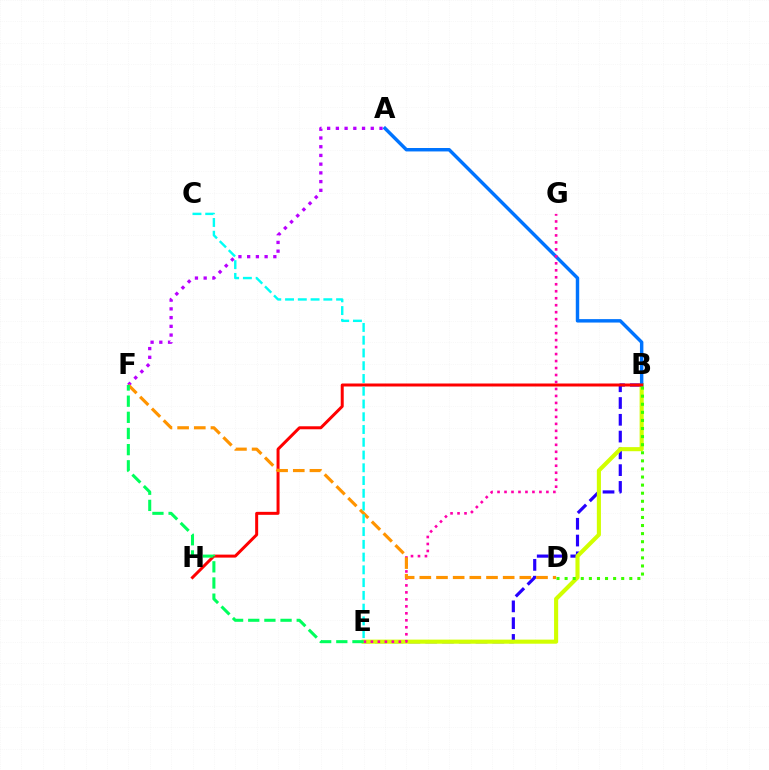{('B', 'E'): [{'color': '#2500ff', 'line_style': 'dashed', 'thickness': 2.28}, {'color': '#d1ff00', 'line_style': 'solid', 'thickness': 2.95}], ('A', 'F'): [{'color': '#b900ff', 'line_style': 'dotted', 'thickness': 2.37}], ('A', 'B'): [{'color': '#0074ff', 'line_style': 'solid', 'thickness': 2.47}], ('B', 'H'): [{'color': '#ff0000', 'line_style': 'solid', 'thickness': 2.15}], ('B', 'D'): [{'color': '#3dff00', 'line_style': 'dotted', 'thickness': 2.2}], ('E', 'G'): [{'color': '#ff00ac', 'line_style': 'dotted', 'thickness': 1.9}], ('D', 'F'): [{'color': '#ff9400', 'line_style': 'dashed', 'thickness': 2.26}], ('C', 'E'): [{'color': '#00fff6', 'line_style': 'dashed', 'thickness': 1.73}], ('E', 'F'): [{'color': '#00ff5c', 'line_style': 'dashed', 'thickness': 2.19}]}